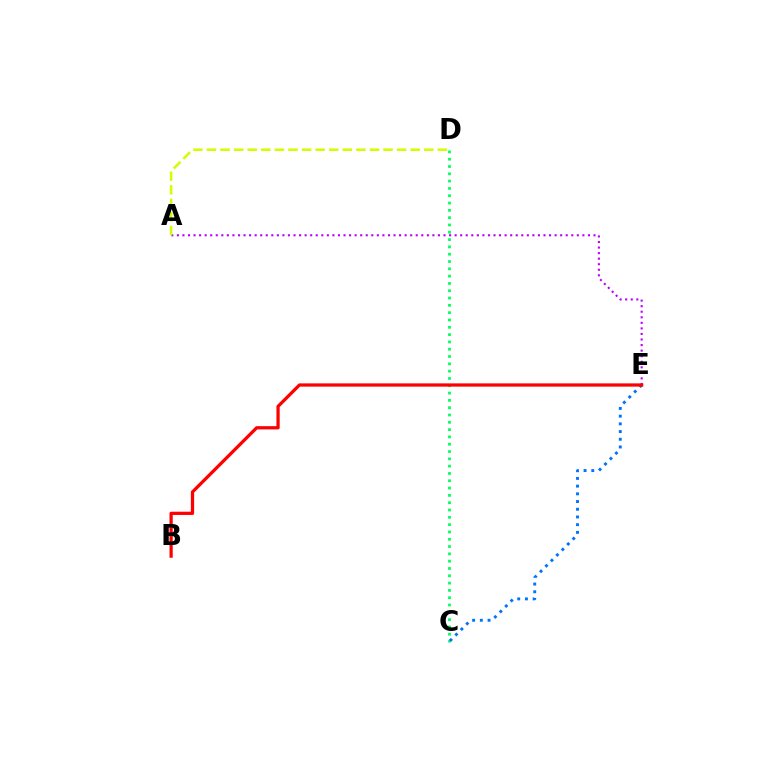{('C', 'D'): [{'color': '#00ff5c', 'line_style': 'dotted', 'thickness': 1.99}], ('C', 'E'): [{'color': '#0074ff', 'line_style': 'dotted', 'thickness': 2.09}], ('A', 'E'): [{'color': '#b900ff', 'line_style': 'dotted', 'thickness': 1.51}], ('B', 'E'): [{'color': '#ff0000', 'line_style': 'solid', 'thickness': 2.34}], ('A', 'D'): [{'color': '#d1ff00', 'line_style': 'dashed', 'thickness': 1.85}]}